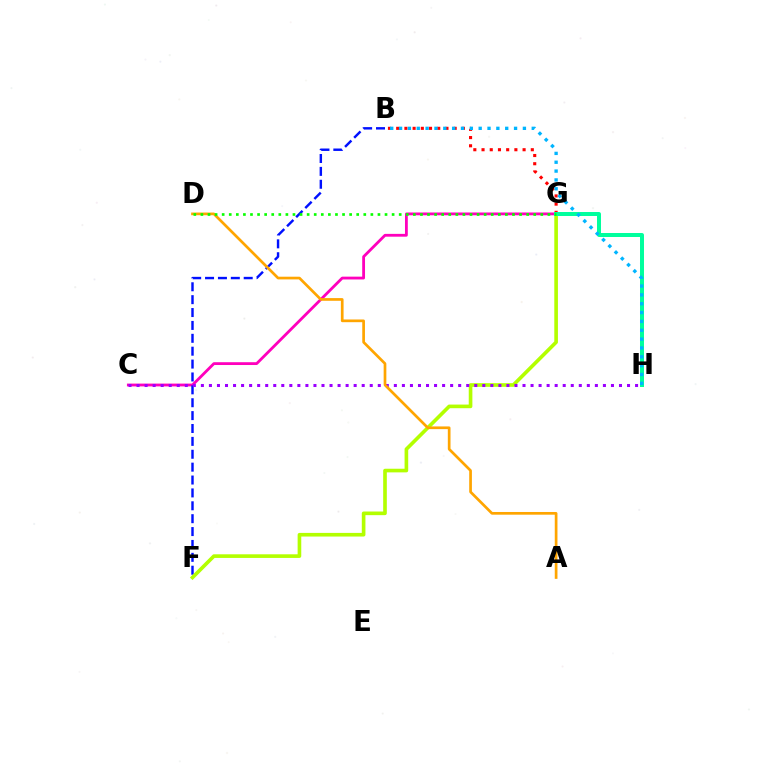{('C', 'G'): [{'color': '#ff00bd', 'line_style': 'solid', 'thickness': 2.02}], ('B', 'F'): [{'color': '#0010ff', 'line_style': 'dashed', 'thickness': 1.75}], ('F', 'G'): [{'color': '#b3ff00', 'line_style': 'solid', 'thickness': 2.62}], ('C', 'H'): [{'color': '#9b00ff', 'line_style': 'dotted', 'thickness': 2.18}], ('A', 'D'): [{'color': '#ffa500', 'line_style': 'solid', 'thickness': 1.94}], ('B', 'G'): [{'color': '#ff0000', 'line_style': 'dotted', 'thickness': 2.23}], ('G', 'H'): [{'color': '#00ff9d', 'line_style': 'solid', 'thickness': 2.87}], ('B', 'H'): [{'color': '#00b5ff', 'line_style': 'dotted', 'thickness': 2.4}], ('D', 'G'): [{'color': '#08ff00', 'line_style': 'dotted', 'thickness': 1.92}]}